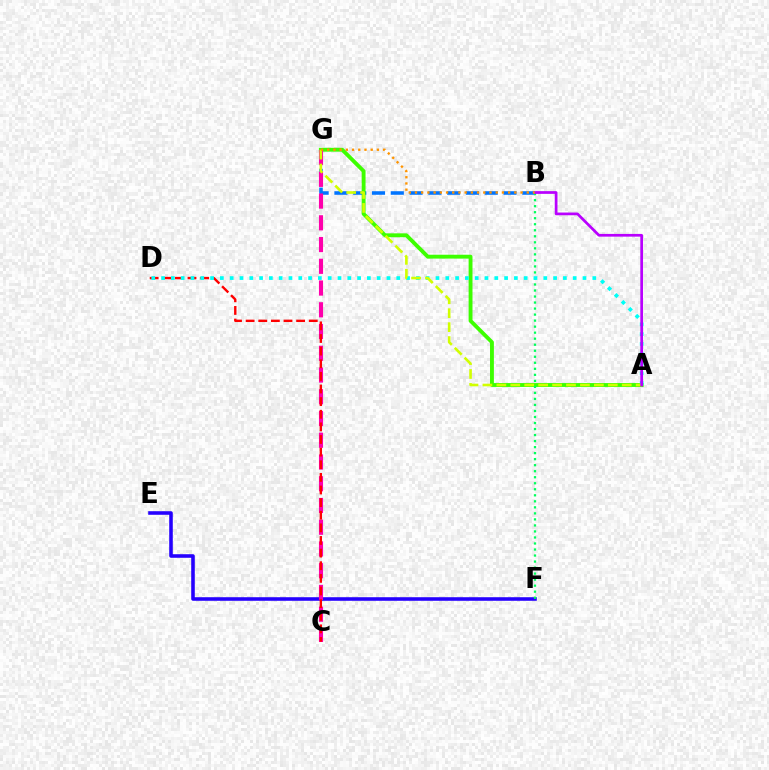{('B', 'G'): [{'color': '#0074ff', 'line_style': 'dashed', 'thickness': 2.55}, {'color': '#ff9400', 'line_style': 'dotted', 'thickness': 1.69}], ('E', 'F'): [{'color': '#2500ff', 'line_style': 'solid', 'thickness': 2.57}], ('A', 'G'): [{'color': '#3dff00', 'line_style': 'solid', 'thickness': 2.78}, {'color': '#d1ff00', 'line_style': 'dashed', 'thickness': 1.89}], ('C', 'G'): [{'color': '#ff00ac', 'line_style': 'dashed', 'thickness': 2.95}], ('C', 'D'): [{'color': '#ff0000', 'line_style': 'dashed', 'thickness': 1.71}], ('B', 'F'): [{'color': '#00ff5c', 'line_style': 'dotted', 'thickness': 1.64}], ('A', 'D'): [{'color': '#00fff6', 'line_style': 'dotted', 'thickness': 2.66}], ('A', 'B'): [{'color': '#b900ff', 'line_style': 'solid', 'thickness': 1.96}]}